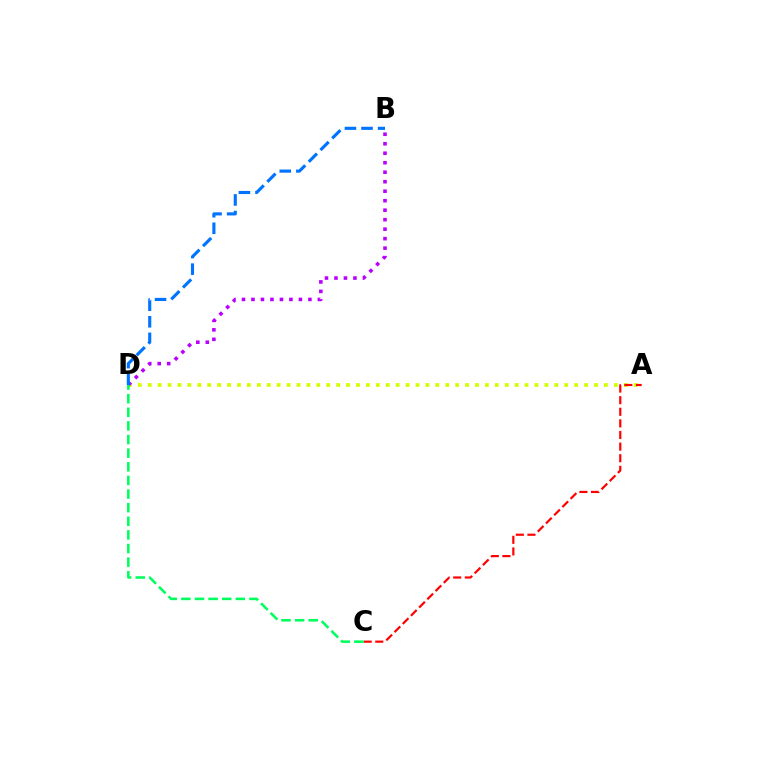{('A', 'D'): [{'color': '#d1ff00', 'line_style': 'dotted', 'thickness': 2.69}], ('B', 'D'): [{'color': '#b900ff', 'line_style': 'dotted', 'thickness': 2.58}, {'color': '#0074ff', 'line_style': 'dashed', 'thickness': 2.25}], ('A', 'C'): [{'color': '#ff0000', 'line_style': 'dashed', 'thickness': 1.58}], ('C', 'D'): [{'color': '#00ff5c', 'line_style': 'dashed', 'thickness': 1.85}]}